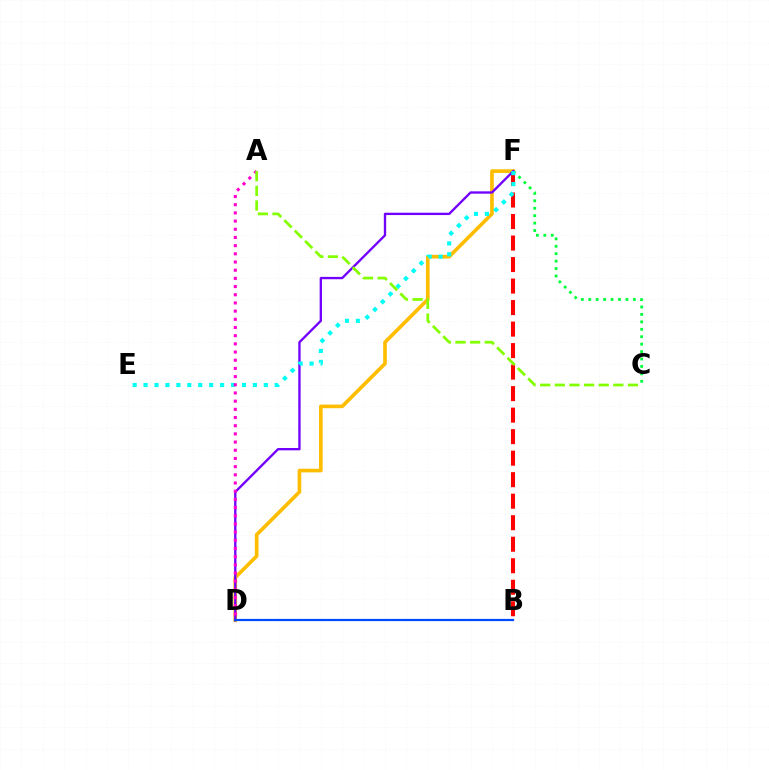{('C', 'F'): [{'color': '#00ff39', 'line_style': 'dotted', 'thickness': 2.02}], ('D', 'F'): [{'color': '#ffbd00', 'line_style': 'solid', 'thickness': 2.62}, {'color': '#7200ff', 'line_style': 'solid', 'thickness': 1.69}], ('B', 'F'): [{'color': '#ff0000', 'line_style': 'dashed', 'thickness': 2.92}], ('E', 'F'): [{'color': '#00fff6', 'line_style': 'dotted', 'thickness': 2.97}], ('B', 'D'): [{'color': '#004bff', 'line_style': 'solid', 'thickness': 1.6}], ('A', 'D'): [{'color': '#ff00cf', 'line_style': 'dotted', 'thickness': 2.22}], ('A', 'C'): [{'color': '#84ff00', 'line_style': 'dashed', 'thickness': 1.99}]}